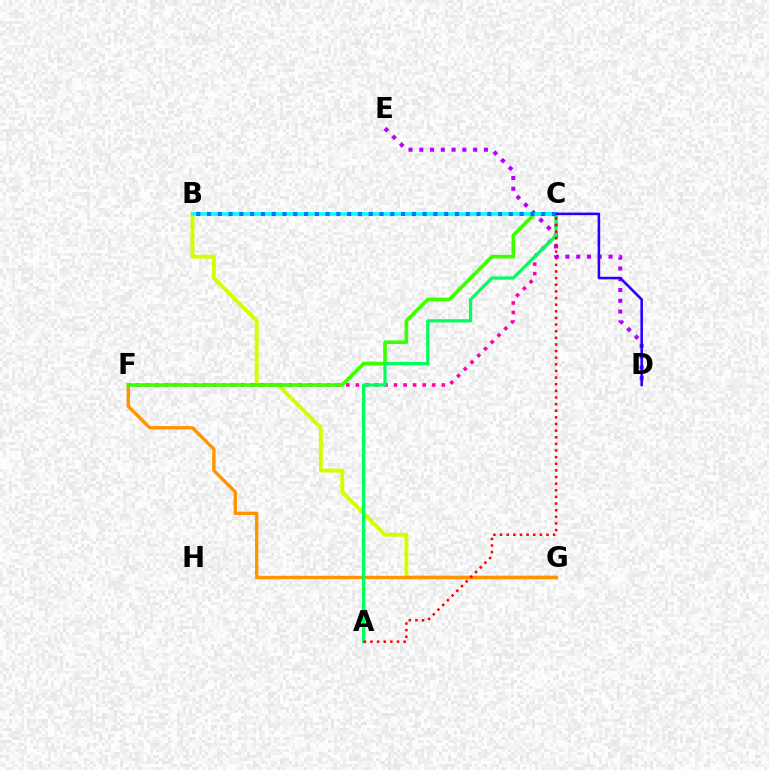{('B', 'G'): [{'color': '#d1ff00', 'line_style': 'solid', 'thickness': 2.81}], ('D', 'E'): [{'color': '#b900ff', 'line_style': 'dotted', 'thickness': 2.93}], ('F', 'G'): [{'color': '#ff9400', 'line_style': 'solid', 'thickness': 2.44}], ('C', 'F'): [{'color': '#ff00ac', 'line_style': 'dotted', 'thickness': 2.59}, {'color': '#3dff00', 'line_style': 'solid', 'thickness': 2.62}], ('A', 'C'): [{'color': '#00ff5c', 'line_style': 'solid', 'thickness': 2.32}, {'color': '#ff0000', 'line_style': 'dotted', 'thickness': 1.8}], ('B', 'C'): [{'color': '#00fff6', 'line_style': 'solid', 'thickness': 2.62}, {'color': '#0074ff', 'line_style': 'dotted', 'thickness': 2.93}], ('C', 'D'): [{'color': '#2500ff', 'line_style': 'solid', 'thickness': 1.84}]}